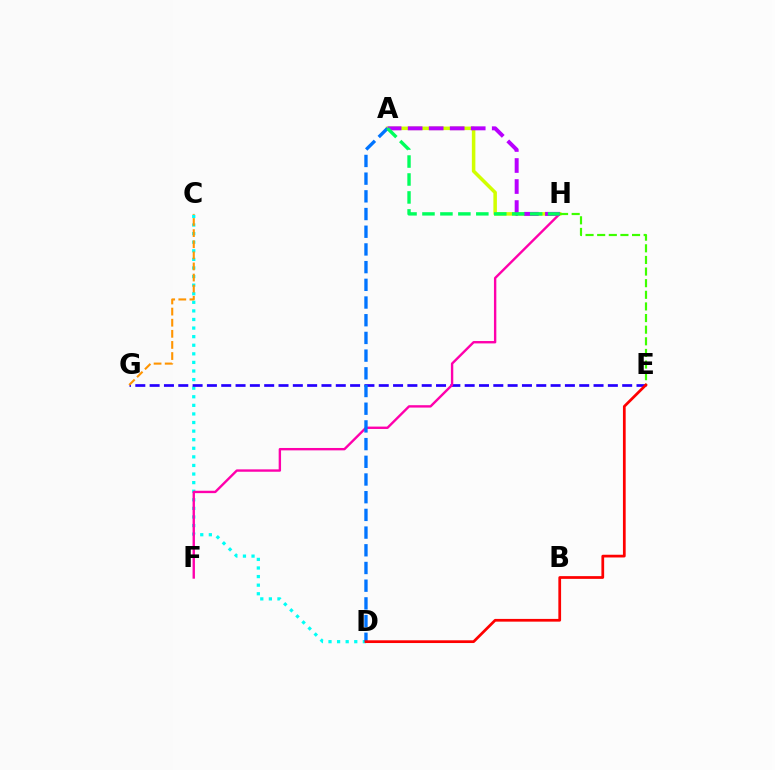{('A', 'H'): [{'color': '#d1ff00', 'line_style': 'solid', 'thickness': 2.54}, {'color': '#b900ff', 'line_style': 'dashed', 'thickness': 2.86}, {'color': '#00ff5c', 'line_style': 'dashed', 'thickness': 2.44}], ('C', 'D'): [{'color': '#00fff6', 'line_style': 'dotted', 'thickness': 2.33}], ('E', 'G'): [{'color': '#2500ff', 'line_style': 'dashed', 'thickness': 1.95}], ('F', 'H'): [{'color': '#ff00ac', 'line_style': 'solid', 'thickness': 1.72}], ('C', 'G'): [{'color': '#ff9400', 'line_style': 'dashed', 'thickness': 1.51}], ('A', 'D'): [{'color': '#0074ff', 'line_style': 'dashed', 'thickness': 2.4}], ('E', 'H'): [{'color': '#3dff00', 'line_style': 'dashed', 'thickness': 1.58}], ('D', 'E'): [{'color': '#ff0000', 'line_style': 'solid', 'thickness': 1.97}]}